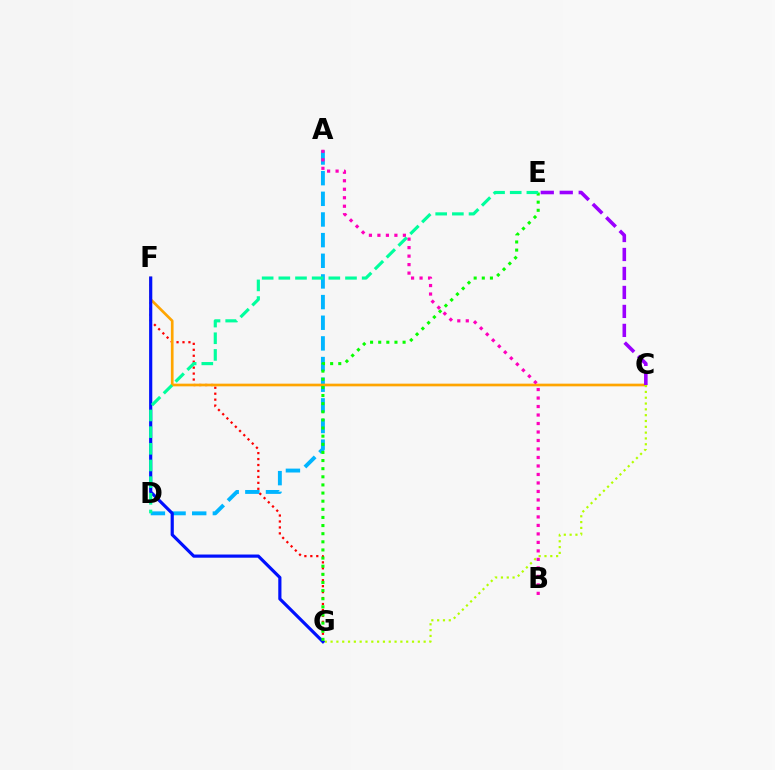{('A', 'D'): [{'color': '#00b5ff', 'line_style': 'dashed', 'thickness': 2.81}], ('F', 'G'): [{'color': '#ff0000', 'line_style': 'dotted', 'thickness': 1.62}, {'color': '#0010ff', 'line_style': 'solid', 'thickness': 2.29}], ('C', 'F'): [{'color': '#ffa500', 'line_style': 'solid', 'thickness': 1.94}], ('C', 'E'): [{'color': '#9b00ff', 'line_style': 'dashed', 'thickness': 2.58}], ('C', 'G'): [{'color': '#b3ff00', 'line_style': 'dotted', 'thickness': 1.58}], ('A', 'B'): [{'color': '#ff00bd', 'line_style': 'dotted', 'thickness': 2.31}], ('E', 'G'): [{'color': '#08ff00', 'line_style': 'dotted', 'thickness': 2.21}], ('D', 'E'): [{'color': '#00ff9d', 'line_style': 'dashed', 'thickness': 2.26}]}